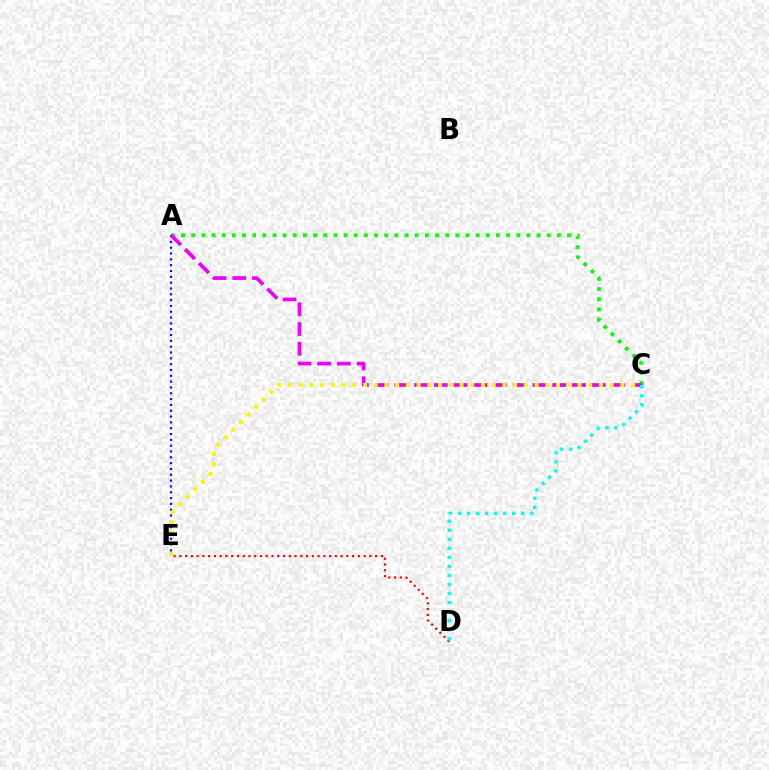{('A', 'E'): [{'color': '#0010ff', 'line_style': 'dotted', 'thickness': 1.58}], ('A', 'C'): [{'color': '#08ff00', 'line_style': 'dotted', 'thickness': 2.76}, {'color': '#ee00ff', 'line_style': 'dashed', 'thickness': 2.68}], ('D', 'E'): [{'color': '#ff0000', 'line_style': 'dotted', 'thickness': 1.56}], ('C', 'E'): [{'color': '#fcf500', 'line_style': 'dotted', 'thickness': 2.91}], ('C', 'D'): [{'color': '#00fff6', 'line_style': 'dotted', 'thickness': 2.46}]}